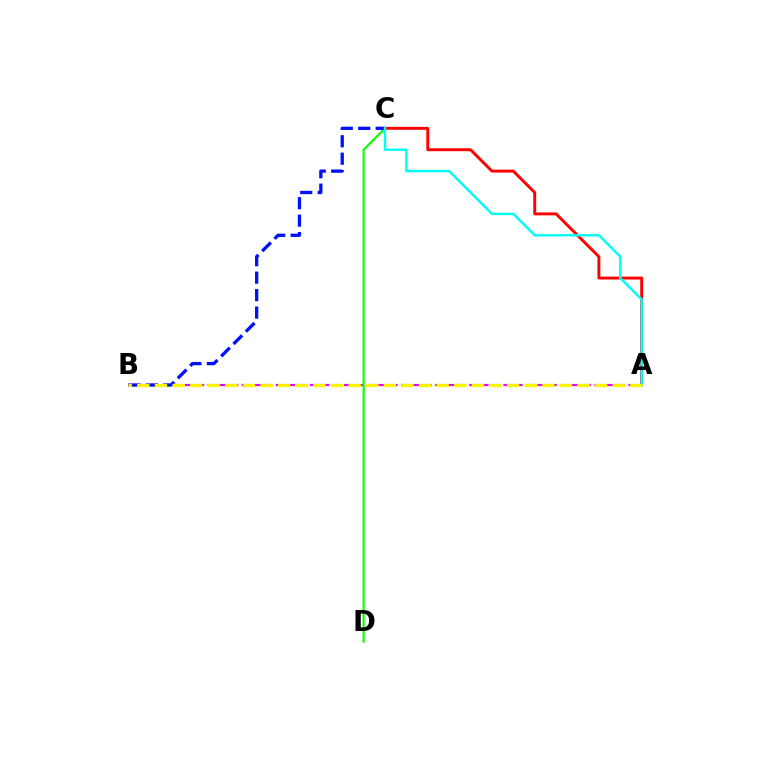{('A', 'B'): [{'color': '#ee00ff', 'line_style': 'dashed', 'thickness': 1.55}, {'color': '#fcf500', 'line_style': 'dashed', 'thickness': 2.39}], ('C', 'D'): [{'color': '#08ff00', 'line_style': 'solid', 'thickness': 1.53}], ('B', 'C'): [{'color': '#0010ff', 'line_style': 'dashed', 'thickness': 2.37}], ('A', 'C'): [{'color': '#ff0000', 'line_style': 'solid', 'thickness': 2.1}, {'color': '#00fff6', 'line_style': 'solid', 'thickness': 1.76}]}